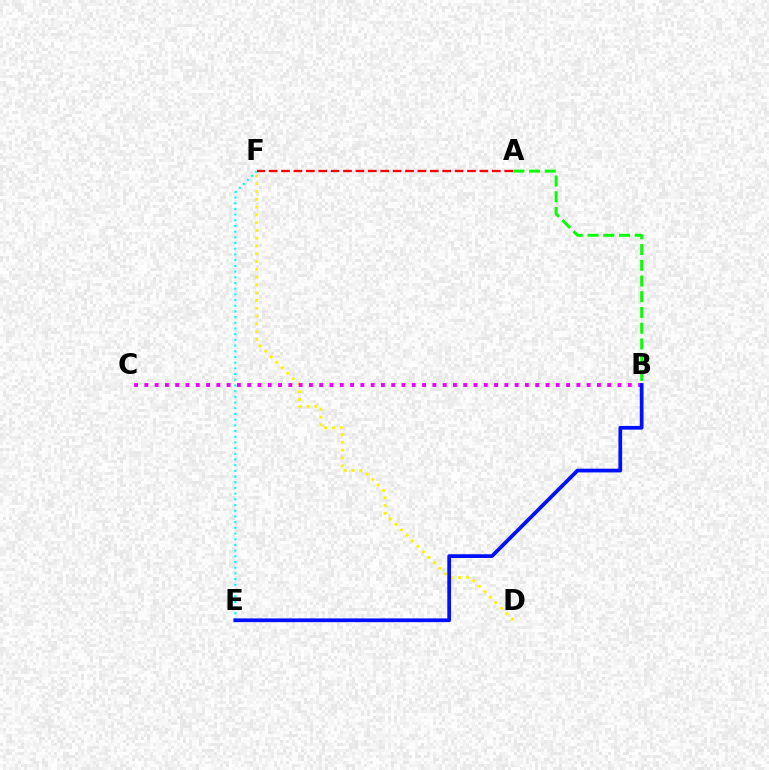{('E', 'F'): [{'color': '#00fff6', 'line_style': 'dotted', 'thickness': 1.55}], ('D', 'F'): [{'color': '#fcf500', 'line_style': 'dotted', 'thickness': 2.11}], ('B', 'C'): [{'color': '#ee00ff', 'line_style': 'dotted', 'thickness': 2.79}], ('B', 'E'): [{'color': '#0010ff', 'line_style': 'solid', 'thickness': 2.69}], ('A', 'B'): [{'color': '#08ff00', 'line_style': 'dashed', 'thickness': 2.14}], ('A', 'F'): [{'color': '#ff0000', 'line_style': 'dashed', 'thickness': 1.68}]}